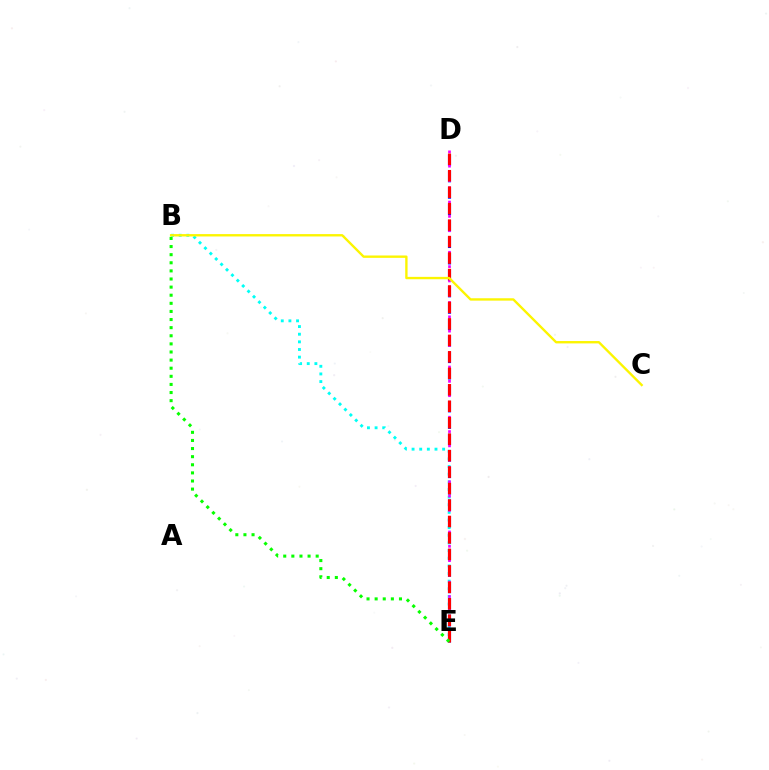{('D', 'E'): [{'color': '#0010ff', 'line_style': 'dashed', 'thickness': 2.23}, {'color': '#ee00ff', 'line_style': 'dotted', 'thickness': 1.95}, {'color': '#ff0000', 'line_style': 'dashed', 'thickness': 2.24}], ('B', 'E'): [{'color': '#00fff6', 'line_style': 'dotted', 'thickness': 2.08}, {'color': '#08ff00', 'line_style': 'dotted', 'thickness': 2.2}], ('B', 'C'): [{'color': '#fcf500', 'line_style': 'solid', 'thickness': 1.7}]}